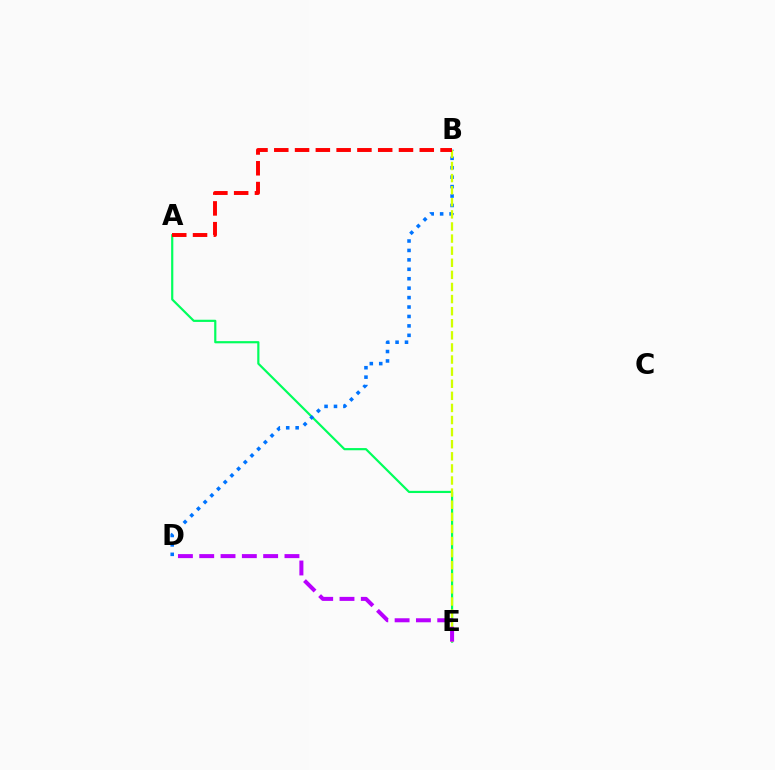{('A', 'E'): [{'color': '#00ff5c', 'line_style': 'solid', 'thickness': 1.57}], ('B', 'D'): [{'color': '#0074ff', 'line_style': 'dotted', 'thickness': 2.56}], ('B', 'E'): [{'color': '#d1ff00', 'line_style': 'dashed', 'thickness': 1.64}], ('D', 'E'): [{'color': '#b900ff', 'line_style': 'dashed', 'thickness': 2.89}], ('A', 'B'): [{'color': '#ff0000', 'line_style': 'dashed', 'thickness': 2.82}]}